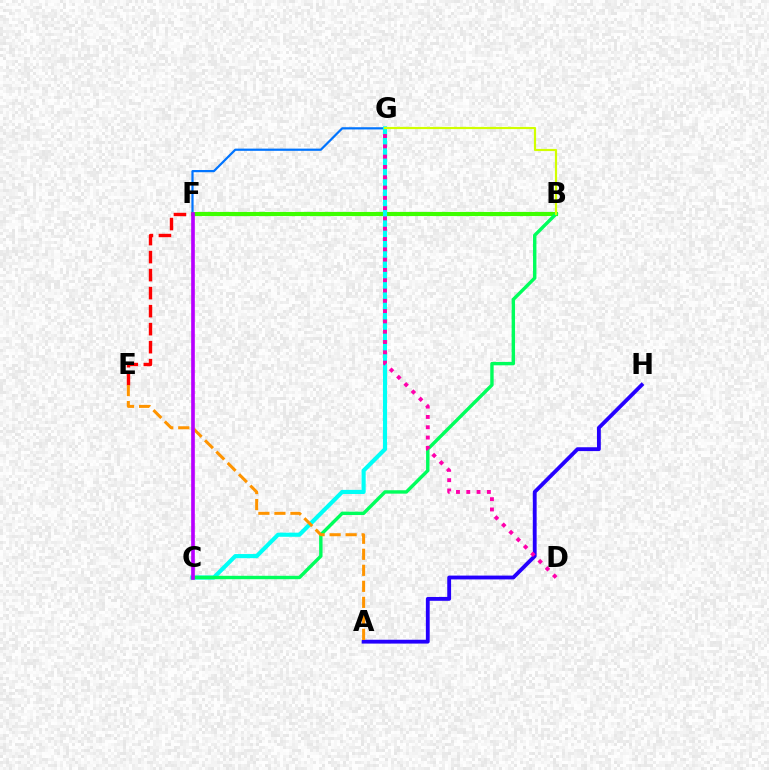{('F', 'G'): [{'color': '#0074ff', 'line_style': 'solid', 'thickness': 1.6}], ('B', 'F'): [{'color': '#3dff00', 'line_style': 'solid', 'thickness': 2.97}], ('C', 'G'): [{'color': '#00fff6', 'line_style': 'solid', 'thickness': 2.97}], ('E', 'F'): [{'color': '#ff0000', 'line_style': 'dashed', 'thickness': 2.45}], ('B', 'C'): [{'color': '#00ff5c', 'line_style': 'solid', 'thickness': 2.45}], ('A', 'H'): [{'color': '#2500ff', 'line_style': 'solid', 'thickness': 2.76}], ('A', 'E'): [{'color': '#ff9400', 'line_style': 'dashed', 'thickness': 2.18}], ('C', 'F'): [{'color': '#b900ff', 'line_style': 'solid', 'thickness': 2.63}], ('D', 'G'): [{'color': '#ff00ac', 'line_style': 'dotted', 'thickness': 2.8}], ('B', 'G'): [{'color': '#d1ff00', 'line_style': 'solid', 'thickness': 1.57}]}